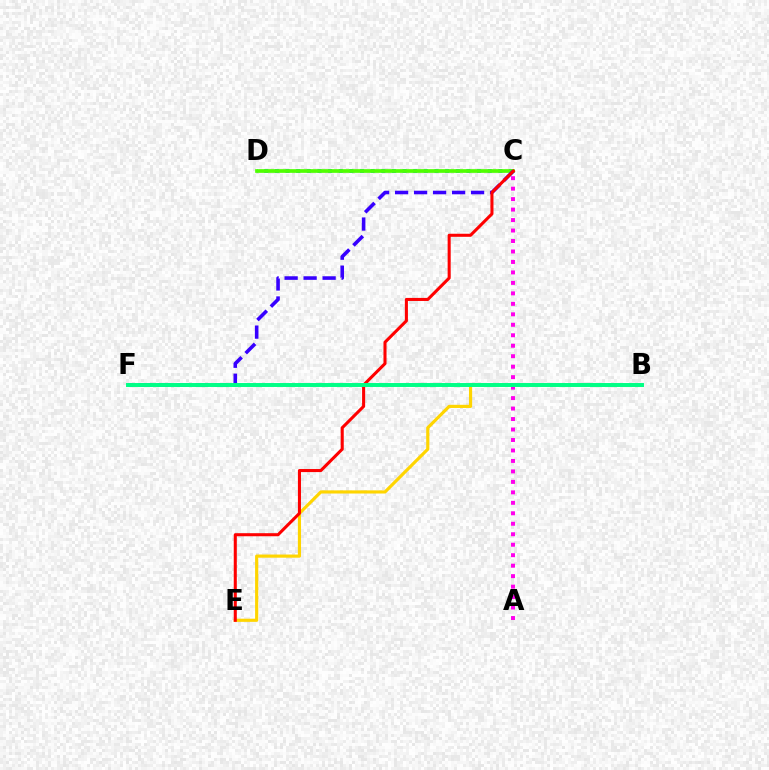{('C', 'D'): [{'color': '#009eff', 'line_style': 'dotted', 'thickness': 2.89}, {'color': '#4fff00', 'line_style': 'solid', 'thickness': 2.66}], ('A', 'C'): [{'color': '#ff00ed', 'line_style': 'dotted', 'thickness': 2.85}], ('B', 'E'): [{'color': '#ffd500', 'line_style': 'solid', 'thickness': 2.27}], ('C', 'F'): [{'color': '#3700ff', 'line_style': 'dashed', 'thickness': 2.58}], ('C', 'E'): [{'color': '#ff0000', 'line_style': 'solid', 'thickness': 2.2}], ('B', 'F'): [{'color': '#00ff86', 'line_style': 'solid', 'thickness': 2.84}]}